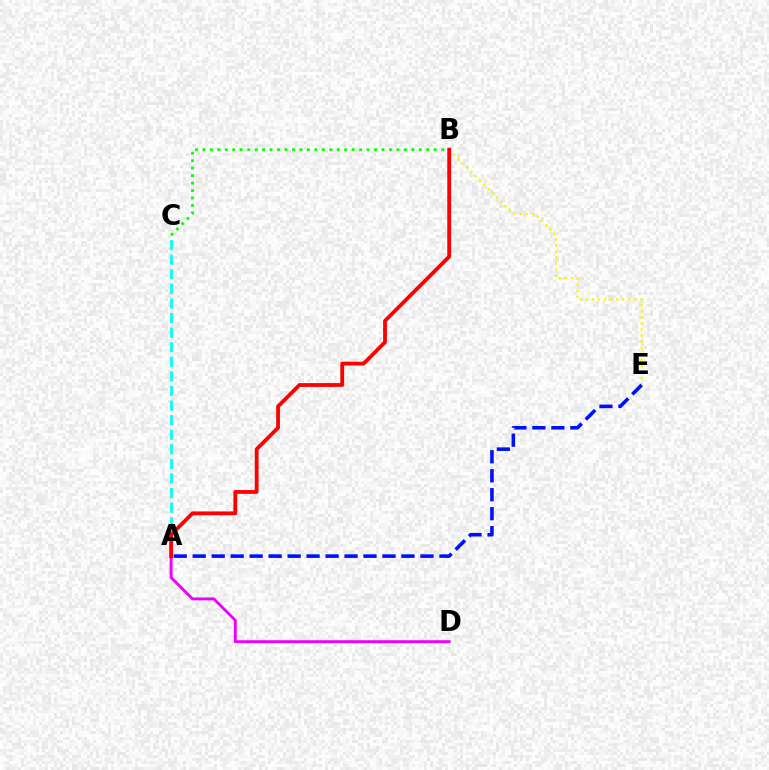{('B', 'E'): [{'color': '#fcf500', 'line_style': 'dotted', 'thickness': 1.65}], ('A', 'C'): [{'color': '#00fff6', 'line_style': 'dashed', 'thickness': 1.98}], ('A', 'E'): [{'color': '#0010ff', 'line_style': 'dashed', 'thickness': 2.58}], ('A', 'D'): [{'color': '#ee00ff', 'line_style': 'solid', 'thickness': 2.07}], ('B', 'C'): [{'color': '#08ff00', 'line_style': 'dotted', 'thickness': 2.03}], ('A', 'B'): [{'color': '#ff0000', 'line_style': 'solid', 'thickness': 2.73}]}